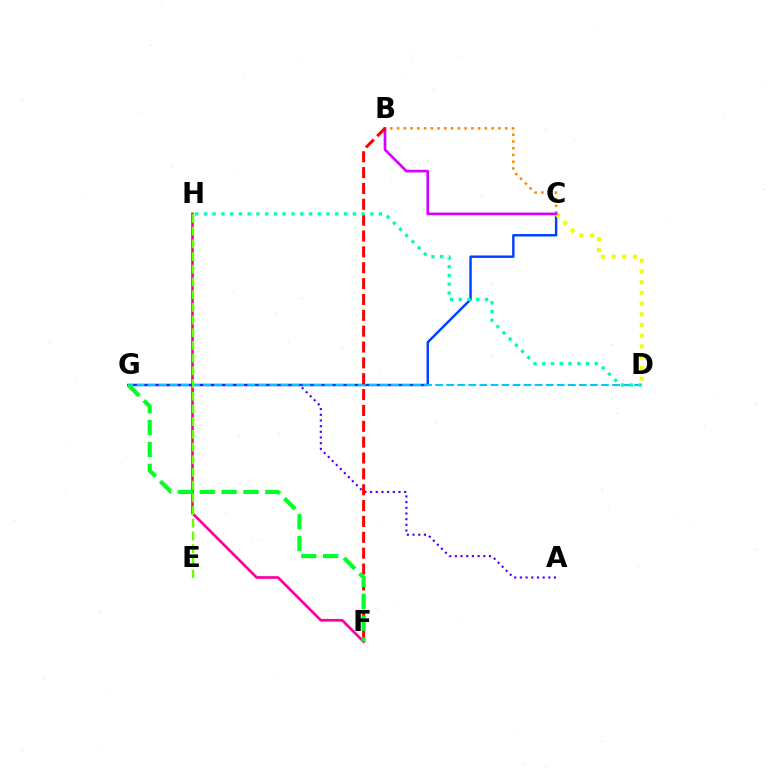{('F', 'H'): [{'color': '#ff00a0', 'line_style': 'solid', 'thickness': 1.95}], ('B', 'C'): [{'color': '#ff8800', 'line_style': 'dotted', 'thickness': 1.84}, {'color': '#d600ff', 'line_style': 'solid', 'thickness': 1.92}], ('C', 'G'): [{'color': '#003fff', 'line_style': 'solid', 'thickness': 1.75}], ('C', 'D'): [{'color': '#eeff00', 'line_style': 'dotted', 'thickness': 2.91}], ('A', 'G'): [{'color': '#4f00ff', 'line_style': 'dotted', 'thickness': 1.54}], ('D', 'G'): [{'color': '#00c7ff', 'line_style': 'dashed', 'thickness': 1.5}], ('E', 'H'): [{'color': '#66ff00', 'line_style': 'dashed', 'thickness': 1.73}], ('B', 'F'): [{'color': '#ff0000', 'line_style': 'dashed', 'thickness': 2.15}], ('F', 'G'): [{'color': '#00ff27', 'line_style': 'dashed', 'thickness': 2.97}], ('D', 'H'): [{'color': '#00ffaf', 'line_style': 'dotted', 'thickness': 2.38}]}